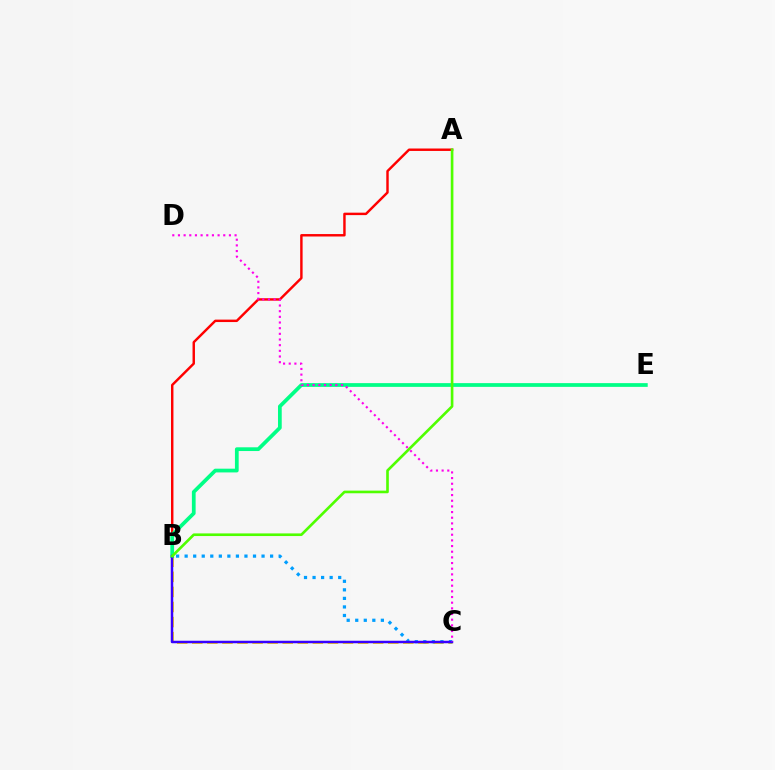{('A', 'B'): [{'color': '#ff0000', 'line_style': 'solid', 'thickness': 1.75}, {'color': '#4fff00', 'line_style': 'solid', 'thickness': 1.9}], ('B', 'C'): [{'color': '#ffd500', 'line_style': 'dashed', 'thickness': 2.05}, {'color': '#009eff', 'line_style': 'dotted', 'thickness': 2.32}, {'color': '#3700ff', 'line_style': 'solid', 'thickness': 1.8}], ('B', 'E'): [{'color': '#00ff86', 'line_style': 'solid', 'thickness': 2.69}], ('C', 'D'): [{'color': '#ff00ed', 'line_style': 'dotted', 'thickness': 1.54}]}